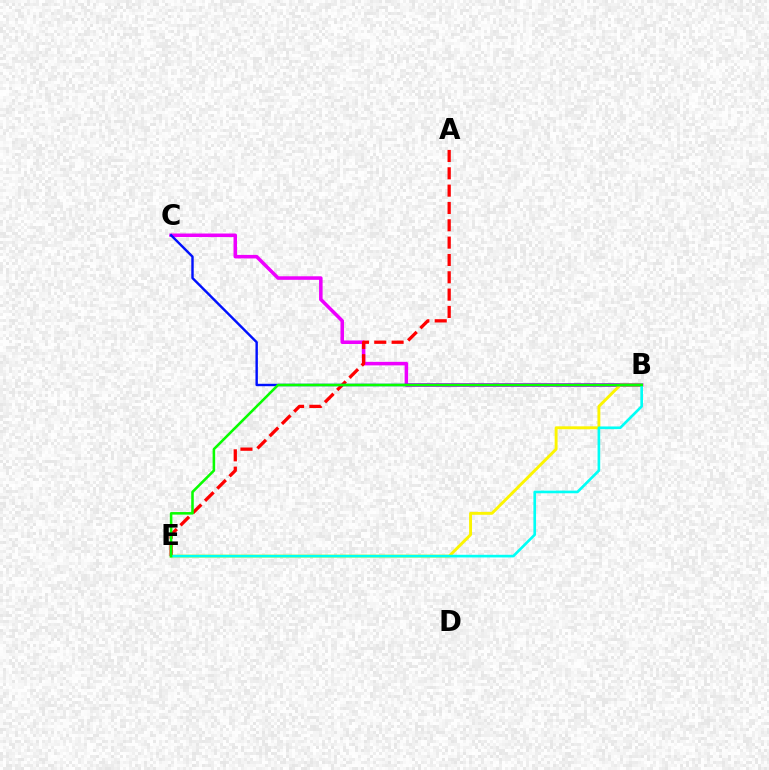{('B', 'C'): [{'color': '#ee00ff', 'line_style': 'solid', 'thickness': 2.54}, {'color': '#0010ff', 'line_style': 'solid', 'thickness': 1.74}], ('B', 'E'): [{'color': '#fcf500', 'line_style': 'solid', 'thickness': 2.1}, {'color': '#00fff6', 'line_style': 'solid', 'thickness': 1.9}, {'color': '#08ff00', 'line_style': 'solid', 'thickness': 1.84}], ('A', 'E'): [{'color': '#ff0000', 'line_style': 'dashed', 'thickness': 2.35}]}